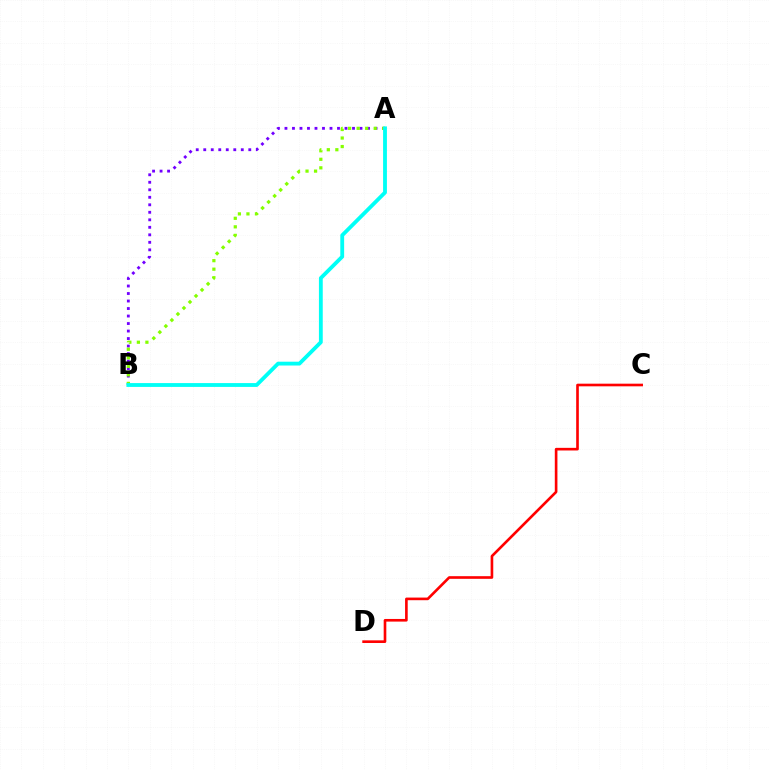{('A', 'B'): [{'color': '#7200ff', 'line_style': 'dotted', 'thickness': 2.04}, {'color': '#84ff00', 'line_style': 'dotted', 'thickness': 2.32}, {'color': '#00fff6', 'line_style': 'solid', 'thickness': 2.75}], ('C', 'D'): [{'color': '#ff0000', 'line_style': 'solid', 'thickness': 1.9}]}